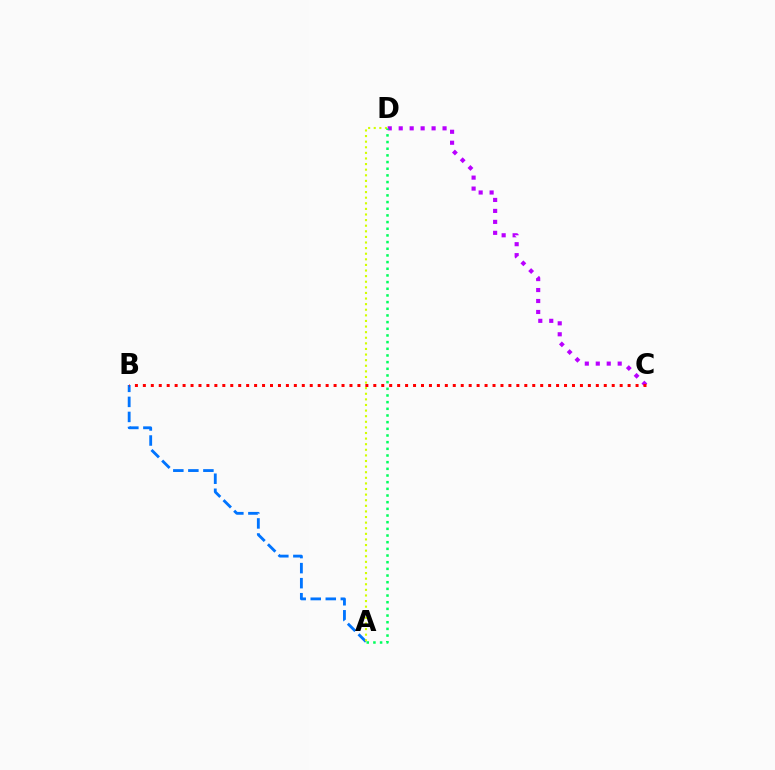{('C', 'D'): [{'color': '#b900ff', 'line_style': 'dotted', 'thickness': 2.98}], ('A', 'B'): [{'color': '#0074ff', 'line_style': 'dashed', 'thickness': 2.04}], ('B', 'C'): [{'color': '#ff0000', 'line_style': 'dotted', 'thickness': 2.16}], ('A', 'D'): [{'color': '#d1ff00', 'line_style': 'dotted', 'thickness': 1.52}, {'color': '#00ff5c', 'line_style': 'dotted', 'thickness': 1.81}]}